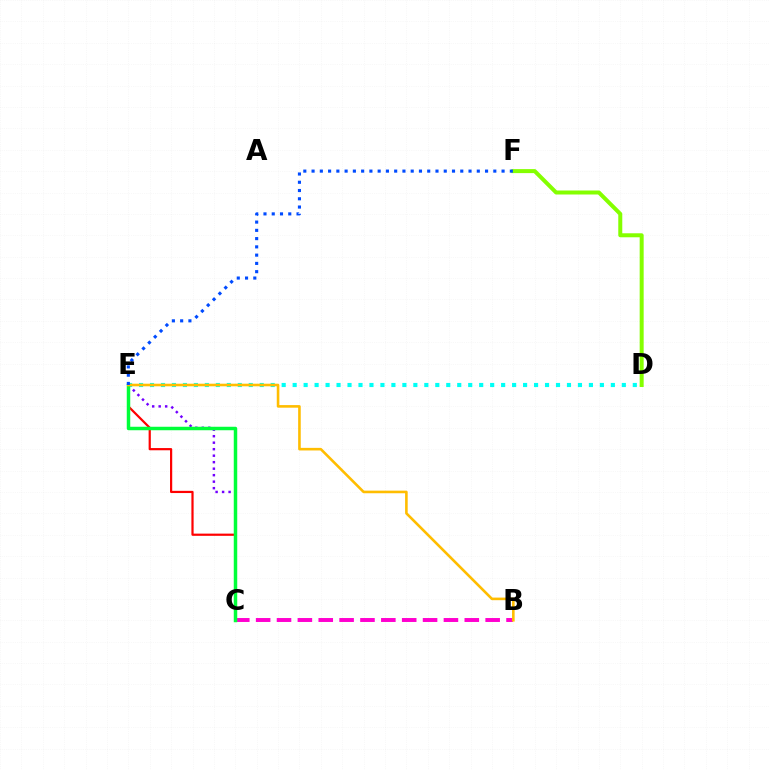{('B', 'C'): [{'color': '#ff00cf', 'line_style': 'dashed', 'thickness': 2.83}], ('C', 'E'): [{'color': '#ff0000', 'line_style': 'solid', 'thickness': 1.59}, {'color': '#7200ff', 'line_style': 'dotted', 'thickness': 1.77}, {'color': '#00ff39', 'line_style': 'solid', 'thickness': 2.5}], ('D', 'E'): [{'color': '#00fff6', 'line_style': 'dotted', 'thickness': 2.98}], ('D', 'F'): [{'color': '#84ff00', 'line_style': 'solid', 'thickness': 2.88}], ('B', 'E'): [{'color': '#ffbd00', 'line_style': 'solid', 'thickness': 1.87}], ('E', 'F'): [{'color': '#004bff', 'line_style': 'dotted', 'thickness': 2.24}]}